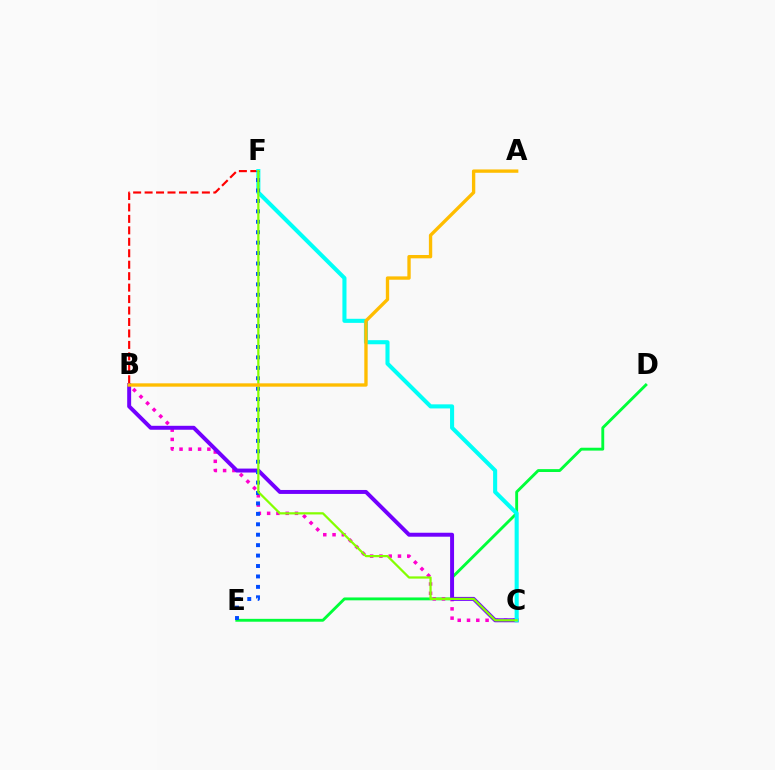{('D', 'E'): [{'color': '#00ff39', 'line_style': 'solid', 'thickness': 2.07}], ('B', 'C'): [{'color': '#ff00cf', 'line_style': 'dotted', 'thickness': 2.52}, {'color': '#7200ff', 'line_style': 'solid', 'thickness': 2.85}], ('B', 'F'): [{'color': '#ff0000', 'line_style': 'dashed', 'thickness': 1.56}], ('C', 'F'): [{'color': '#00fff6', 'line_style': 'solid', 'thickness': 2.94}, {'color': '#84ff00', 'line_style': 'solid', 'thickness': 1.61}], ('E', 'F'): [{'color': '#004bff', 'line_style': 'dotted', 'thickness': 2.83}], ('A', 'B'): [{'color': '#ffbd00', 'line_style': 'solid', 'thickness': 2.41}]}